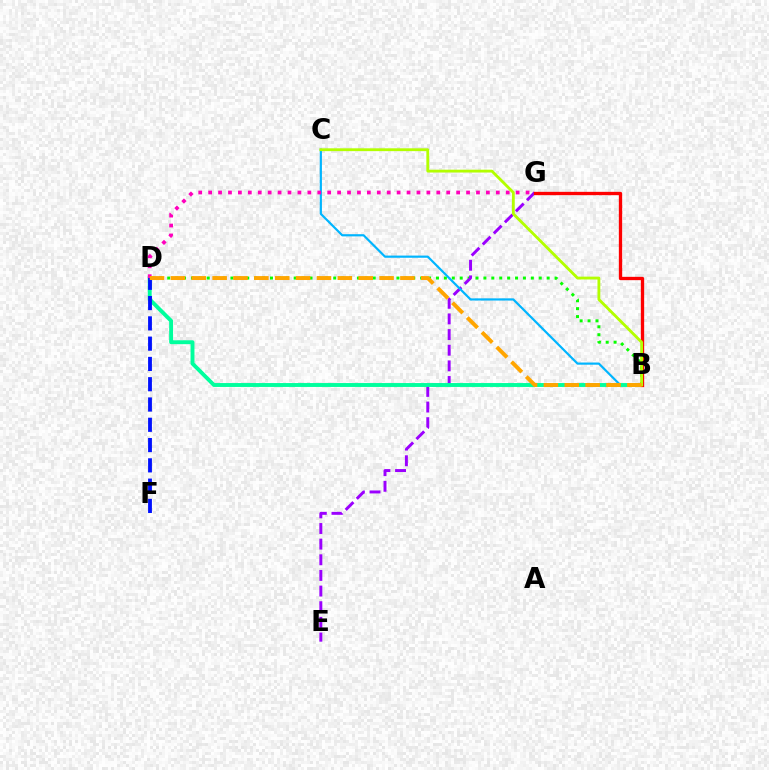{('B', 'D'): [{'color': '#08ff00', 'line_style': 'dotted', 'thickness': 2.15}, {'color': '#00ff9d', 'line_style': 'solid', 'thickness': 2.81}, {'color': '#ffa500', 'line_style': 'dashed', 'thickness': 2.83}], ('E', 'G'): [{'color': '#9b00ff', 'line_style': 'dashed', 'thickness': 2.12}], ('B', 'C'): [{'color': '#00b5ff', 'line_style': 'solid', 'thickness': 1.57}, {'color': '#b3ff00', 'line_style': 'solid', 'thickness': 2.04}], ('D', 'G'): [{'color': '#ff00bd', 'line_style': 'dotted', 'thickness': 2.7}], ('B', 'G'): [{'color': '#ff0000', 'line_style': 'solid', 'thickness': 2.39}], ('D', 'F'): [{'color': '#0010ff', 'line_style': 'dashed', 'thickness': 2.76}]}